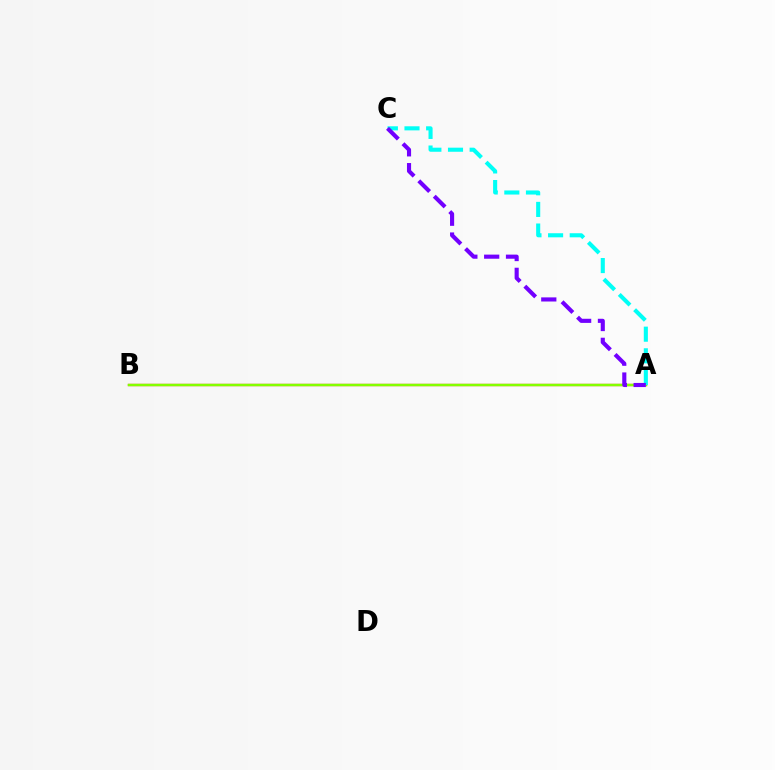{('A', 'B'): [{'color': '#ff0000', 'line_style': 'solid', 'thickness': 1.62}, {'color': '#84ff00', 'line_style': 'solid', 'thickness': 1.76}], ('A', 'C'): [{'color': '#00fff6', 'line_style': 'dashed', 'thickness': 2.94}, {'color': '#7200ff', 'line_style': 'dashed', 'thickness': 2.97}]}